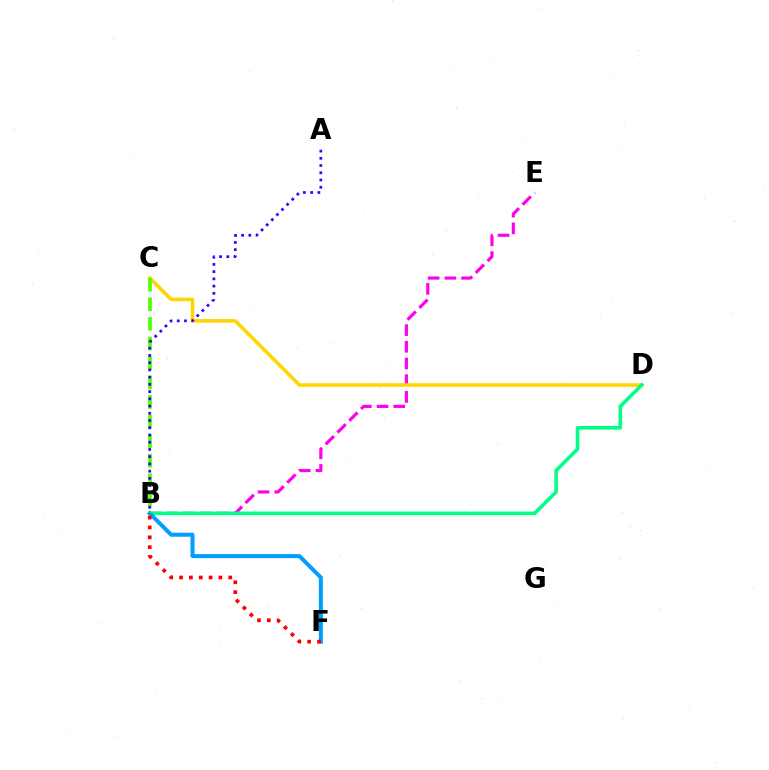{('B', 'E'): [{'color': '#ff00ed', 'line_style': 'dashed', 'thickness': 2.27}], ('C', 'D'): [{'color': '#ffd500', 'line_style': 'solid', 'thickness': 2.56}], ('B', 'D'): [{'color': '#00ff86', 'line_style': 'solid', 'thickness': 2.58}], ('B', 'F'): [{'color': '#009eff', 'line_style': 'solid', 'thickness': 2.89}, {'color': '#ff0000', 'line_style': 'dotted', 'thickness': 2.67}], ('B', 'C'): [{'color': '#4fff00', 'line_style': 'dashed', 'thickness': 2.65}], ('A', 'B'): [{'color': '#3700ff', 'line_style': 'dotted', 'thickness': 1.96}]}